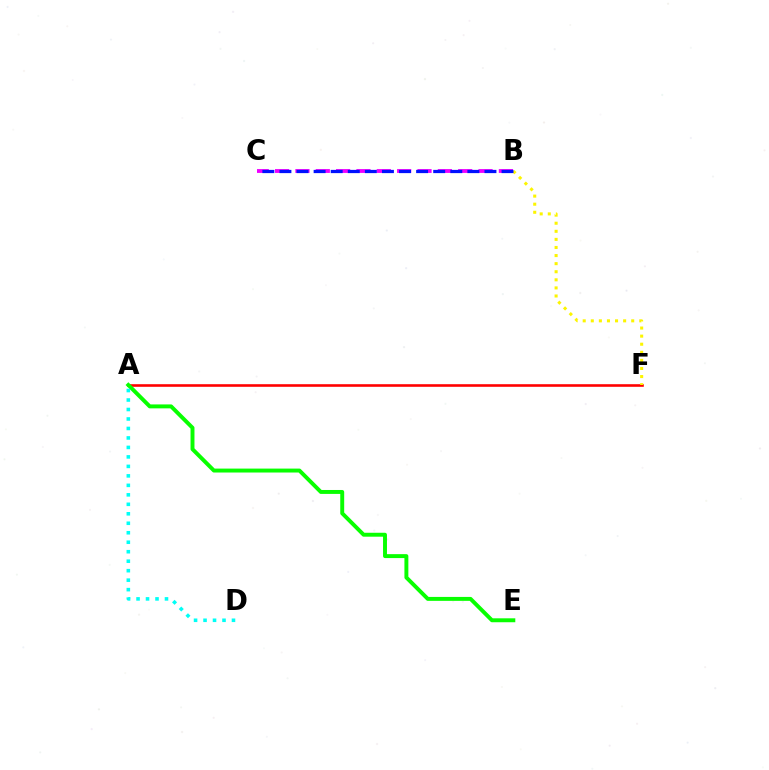{('B', 'C'): [{'color': '#ee00ff', 'line_style': 'dashed', 'thickness': 2.76}, {'color': '#0010ff', 'line_style': 'dashed', 'thickness': 2.32}], ('A', 'F'): [{'color': '#ff0000', 'line_style': 'solid', 'thickness': 1.88}], ('B', 'F'): [{'color': '#fcf500', 'line_style': 'dotted', 'thickness': 2.2}], ('A', 'E'): [{'color': '#08ff00', 'line_style': 'solid', 'thickness': 2.83}], ('A', 'D'): [{'color': '#00fff6', 'line_style': 'dotted', 'thickness': 2.58}]}